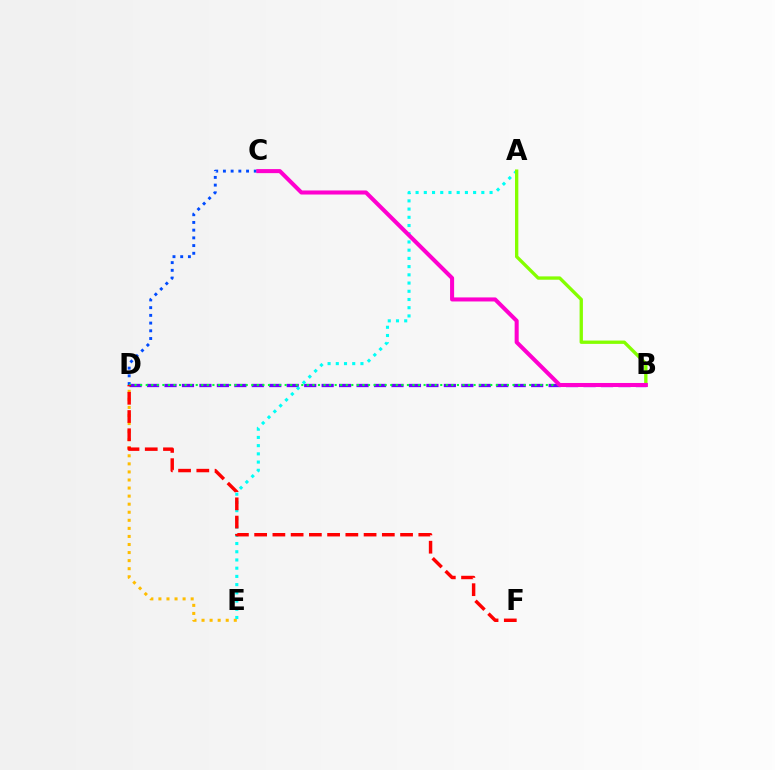{('B', 'D'): [{'color': '#7200ff', 'line_style': 'dashed', 'thickness': 2.37}, {'color': '#00ff39', 'line_style': 'dotted', 'thickness': 1.51}], ('D', 'E'): [{'color': '#ffbd00', 'line_style': 'dotted', 'thickness': 2.19}], ('A', 'E'): [{'color': '#00fff6', 'line_style': 'dotted', 'thickness': 2.23}], ('C', 'D'): [{'color': '#004bff', 'line_style': 'dotted', 'thickness': 2.1}], ('A', 'B'): [{'color': '#84ff00', 'line_style': 'solid', 'thickness': 2.4}], ('B', 'C'): [{'color': '#ff00cf', 'line_style': 'solid', 'thickness': 2.92}], ('D', 'F'): [{'color': '#ff0000', 'line_style': 'dashed', 'thickness': 2.48}]}